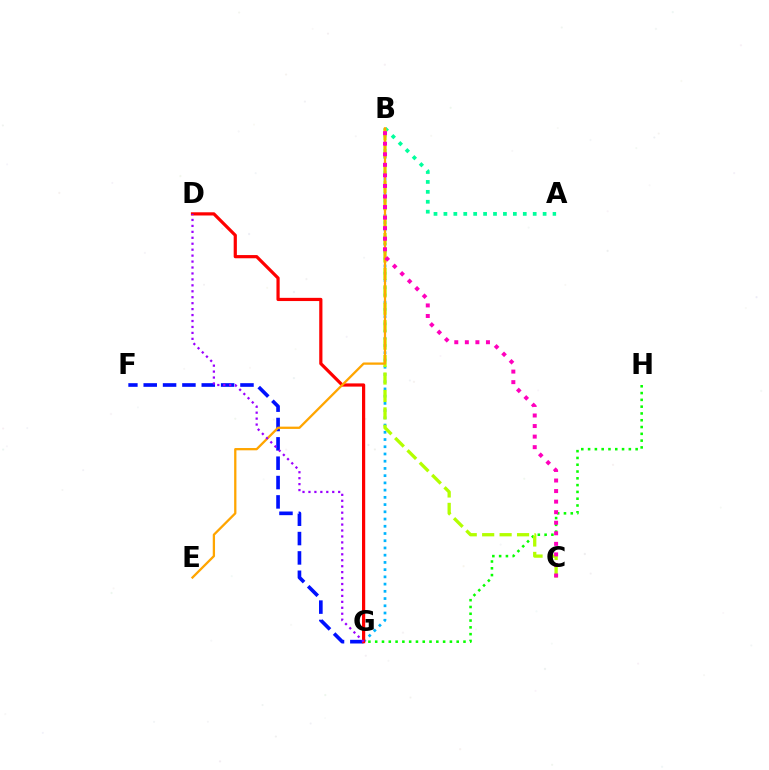{('A', 'B'): [{'color': '#00ff9d', 'line_style': 'dotted', 'thickness': 2.7}], ('B', 'G'): [{'color': '#00b5ff', 'line_style': 'dotted', 'thickness': 1.96}], ('G', 'H'): [{'color': '#08ff00', 'line_style': 'dotted', 'thickness': 1.85}], ('B', 'C'): [{'color': '#b3ff00', 'line_style': 'dashed', 'thickness': 2.37}, {'color': '#ff00bd', 'line_style': 'dotted', 'thickness': 2.87}], ('F', 'G'): [{'color': '#0010ff', 'line_style': 'dashed', 'thickness': 2.63}], ('D', 'G'): [{'color': '#ff0000', 'line_style': 'solid', 'thickness': 2.31}, {'color': '#9b00ff', 'line_style': 'dotted', 'thickness': 1.62}], ('B', 'E'): [{'color': '#ffa500', 'line_style': 'solid', 'thickness': 1.65}]}